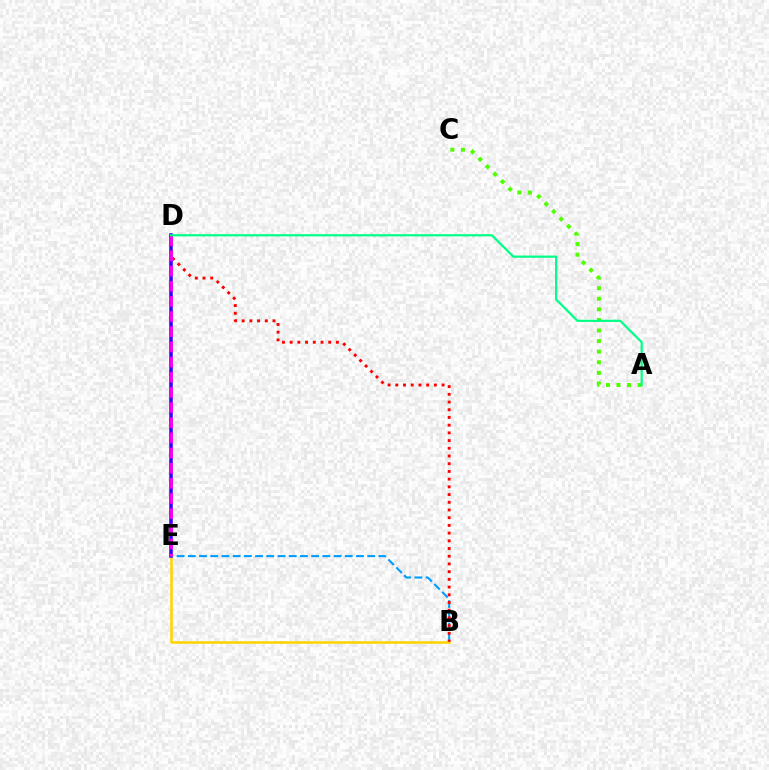{('B', 'E'): [{'color': '#ffd500', 'line_style': 'solid', 'thickness': 1.85}, {'color': '#009eff', 'line_style': 'dashed', 'thickness': 1.52}], ('D', 'E'): [{'color': '#3700ff', 'line_style': 'solid', 'thickness': 2.53}, {'color': '#ff00ed', 'line_style': 'dashed', 'thickness': 2.06}], ('B', 'D'): [{'color': '#ff0000', 'line_style': 'dotted', 'thickness': 2.09}], ('A', 'C'): [{'color': '#4fff00', 'line_style': 'dotted', 'thickness': 2.88}], ('A', 'D'): [{'color': '#00ff86', 'line_style': 'solid', 'thickness': 1.59}]}